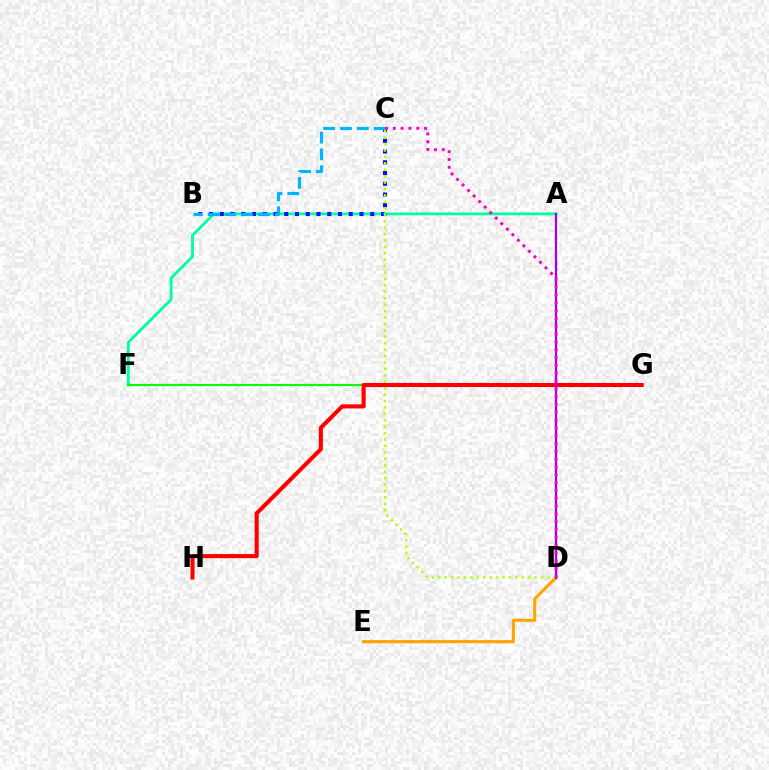{('A', 'F'): [{'color': '#00ff9d', 'line_style': 'solid', 'thickness': 2.02}], ('D', 'E'): [{'color': '#ffa500', 'line_style': 'solid', 'thickness': 2.23}], ('F', 'G'): [{'color': '#08ff00', 'line_style': 'solid', 'thickness': 1.57}], ('B', 'C'): [{'color': '#0010ff', 'line_style': 'dotted', 'thickness': 2.92}, {'color': '#00b5ff', 'line_style': 'dashed', 'thickness': 2.28}], ('G', 'H'): [{'color': '#ff0000', 'line_style': 'solid', 'thickness': 2.94}], ('C', 'D'): [{'color': '#b3ff00', 'line_style': 'dotted', 'thickness': 1.75}, {'color': '#ff00bd', 'line_style': 'dotted', 'thickness': 2.12}], ('A', 'D'): [{'color': '#9b00ff', 'line_style': 'solid', 'thickness': 1.61}]}